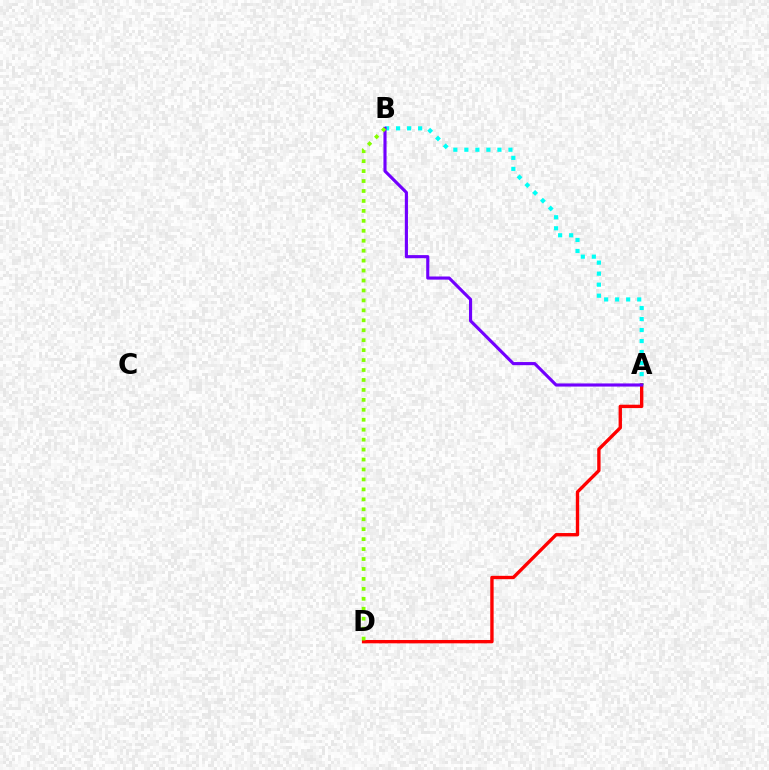{('A', 'B'): [{'color': '#00fff6', 'line_style': 'dotted', 'thickness': 2.99}, {'color': '#7200ff', 'line_style': 'solid', 'thickness': 2.25}], ('A', 'D'): [{'color': '#ff0000', 'line_style': 'solid', 'thickness': 2.42}], ('B', 'D'): [{'color': '#84ff00', 'line_style': 'dotted', 'thickness': 2.7}]}